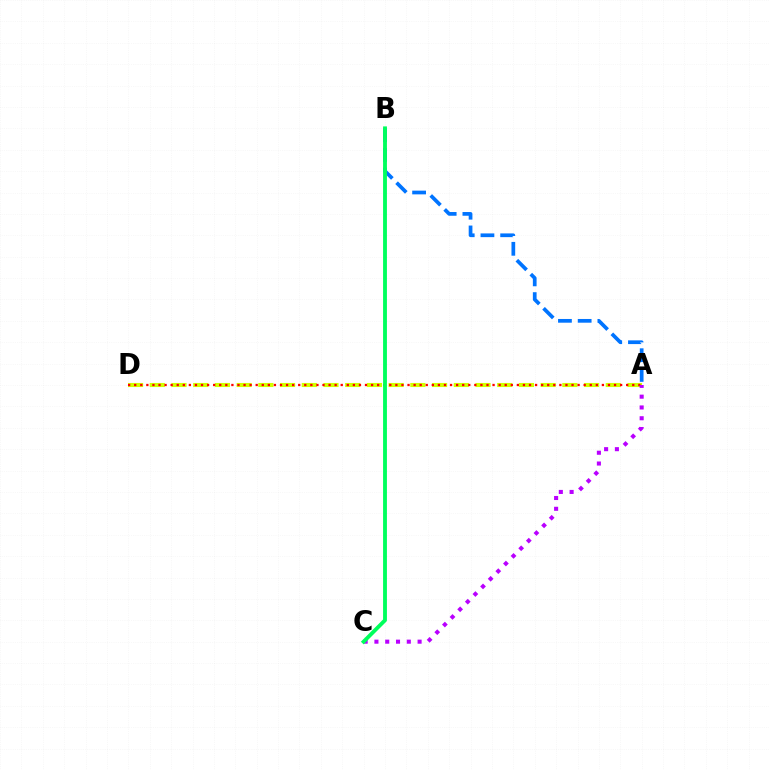{('A', 'D'): [{'color': '#d1ff00', 'line_style': 'dashed', 'thickness': 2.95}, {'color': '#ff0000', 'line_style': 'dotted', 'thickness': 1.65}], ('A', 'B'): [{'color': '#0074ff', 'line_style': 'dashed', 'thickness': 2.68}], ('A', 'C'): [{'color': '#b900ff', 'line_style': 'dotted', 'thickness': 2.93}], ('B', 'C'): [{'color': '#00ff5c', 'line_style': 'solid', 'thickness': 2.77}]}